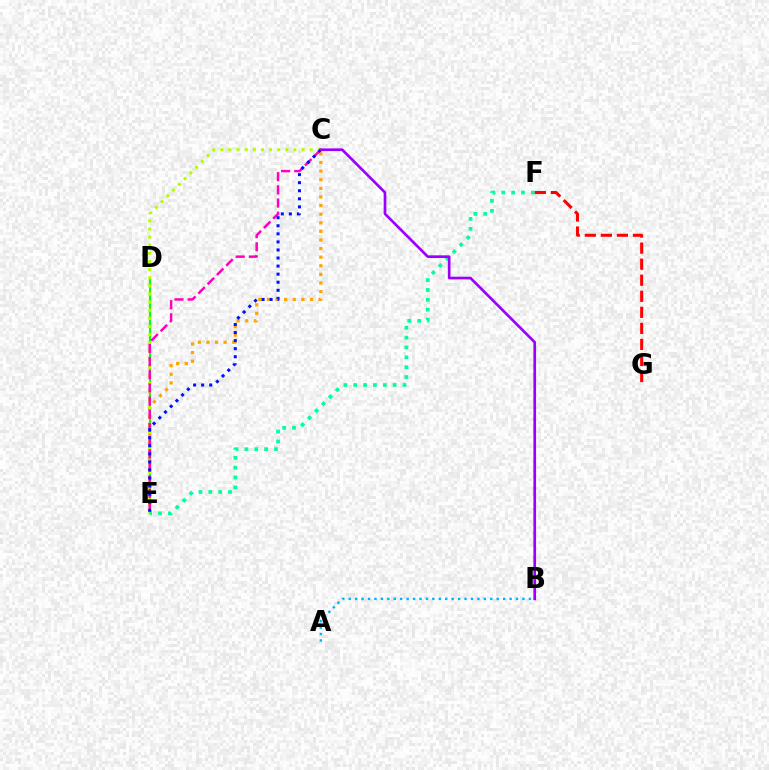{('D', 'E'): [{'color': '#08ff00', 'line_style': 'solid', 'thickness': 1.51}], ('C', 'E'): [{'color': '#ffa500', 'line_style': 'dotted', 'thickness': 2.34}, {'color': '#b3ff00', 'line_style': 'dotted', 'thickness': 2.21}, {'color': '#ff00bd', 'line_style': 'dashed', 'thickness': 1.79}, {'color': '#0010ff', 'line_style': 'dotted', 'thickness': 2.19}], ('A', 'B'): [{'color': '#00b5ff', 'line_style': 'dotted', 'thickness': 1.75}], ('E', 'F'): [{'color': '#00ff9d', 'line_style': 'dotted', 'thickness': 2.68}], ('B', 'C'): [{'color': '#9b00ff', 'line_style': 'solid', 'thickness': 1.93}], ('F', 'G'): [{'color': '#ff0000', 'line_style': 'dashed', 'thickness': 2.18}]}